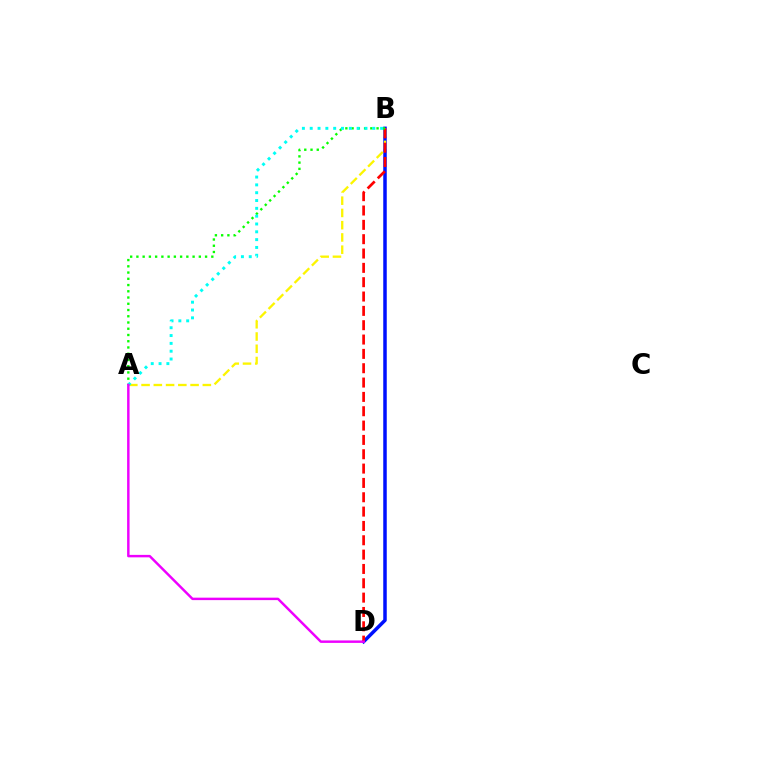{('B', 'D'): [{'color': '#0010ff', 'line_style': 'solid', 'thickness': 2.52}, {'color': '#ff0000', 'line_style': 'dashed', 'thickness': 1.95}], ('A', 'B'): [{'color': '#fcf500', 'line_style': 'dashed', 'thickness': 1.66}, {'color': '#08ff00', 'line_style': 'dotted', 'thickness': 1.7}, {'color': '#00fff6', 'line_style': 'dotted', 'thickness': 2.13}], ('A', 'D'): [{'color': '#ee00ff', 'line_style': 'solid', 'thickness': 1.77}]}